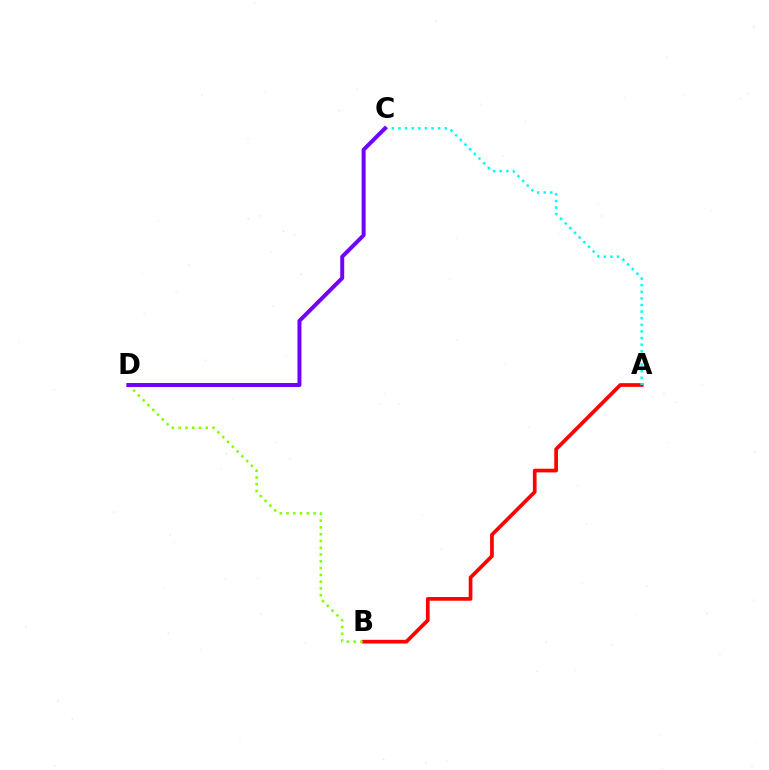{('A', 'B'): [{'color': '#ff0000', 'line_style': 'solid', 'thickness': 2.66}], ('B', 'D'): [{'color': '#84ff00', 'line_style': 'dotted', 'thickness': 1.84}], ('A', 'C'): [{'color': '#00fff6', 'line_style': 'dotted', 'thickness': 1.8}], ('C', 'D'): [{'color': '#7200ff', 'line_style': 'solid', 'thickness': 2.85}]}